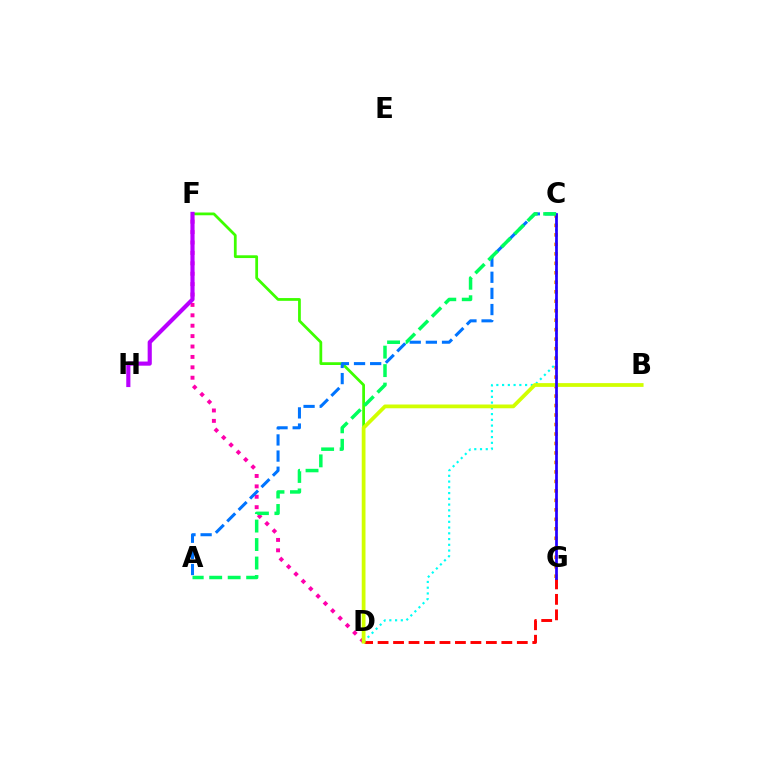{('C', 'G'): [{'color': '#ff9400', 'line_style': 'dotted', 'thickness': 2.58}, {'color': '#2500ff', 'line_style': 'solid', 'thickness': 1.97}], ('D', 'F'): [{'color': '#3dff00', 'line_style': 'solid', 'thickness': 1.99}, {'color': '#ff00ac', 'line_style': 'dotted', 'thickness': 2.83}], ('D', 'G'): [{'color': '#ff0000', 'line_style': 'dashed', 'thickness': 2.1}], ('C', 'D'): [{'color': '#00fff6', 'line_style': 'dotted', 'thickness': 1.56}], ('F', 'H'): [{'color': '#b900ff', 'line_style': 'solid', 'thickness': 2.98}], ('A', 'C'): [{'color': '#0074ff', 'line_style': 'dashed', 'thickness': 2.19}, {'color': '#00ff5c', 'line_style': 'dashed', 'thickness': 2.51}], ('B', 'D'): [{'color': '#d1ff00', 'line_style': 'solid', 'thickness': 2.71}]}